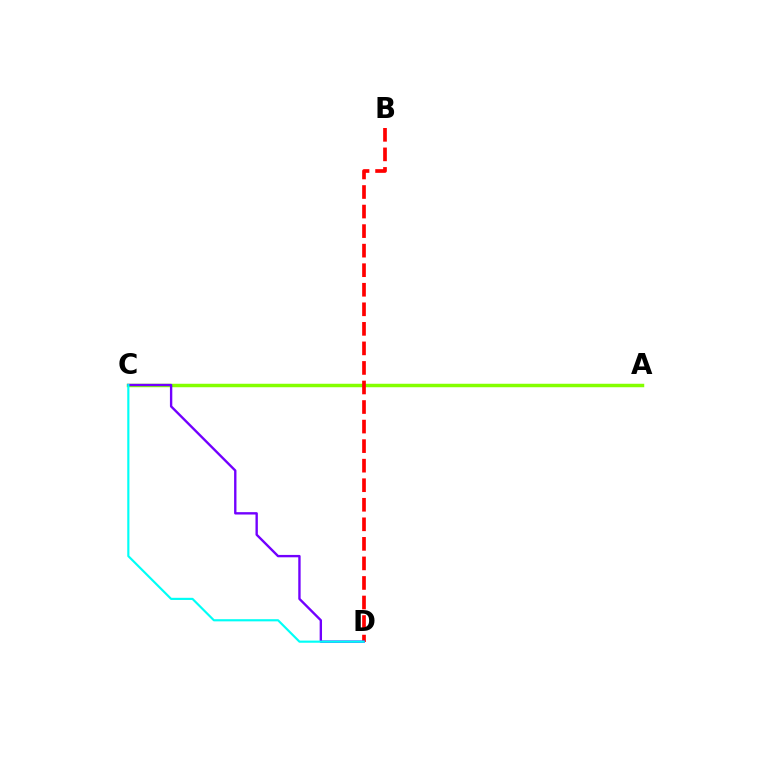{('A', 'C'): [{'color': '#84ff00', 'line_style': 'solid', 'thickness': 2.5}], ('B', 'D'): [{'color': '#ff0000', 'line_style': 'dashed', 'thickness': 2.66}], ('C', 'D'): [{'color': '#7200ff', 'line_style': 'solid', 'thickness': 1.71}, {'color': '#00fff6', 'line_style': 'solid', 'thickness': 1.55}]}